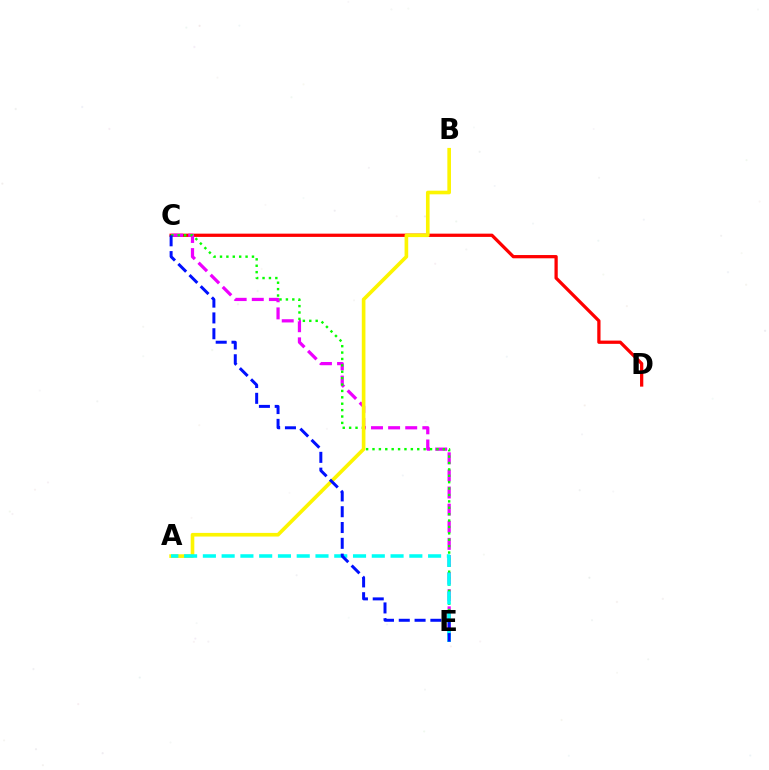{('C', 'D'): [{'color': '#ff0000', 'line_style': 'solid', 'thickness': 2.35}], ('C', 'E'): [{'color': '#ee00ff', 'line_style': 'dashed', 'thickness': 2.32}, {'color': '#08ff00', 'line_style': 'dotted', 'thickness': 1.74}, {'color': '#0010ff', 'line_style': 'dashed', 'thickness': 2.15}], ('A', 'B'): [{'color': '#fcf500', 'line_style': 'solid', 'thickness': 2.62}], ('A', 'E'): [{'color': '#00fff6', 'line_style': 'dashed', 'thickness': 2.55}]}